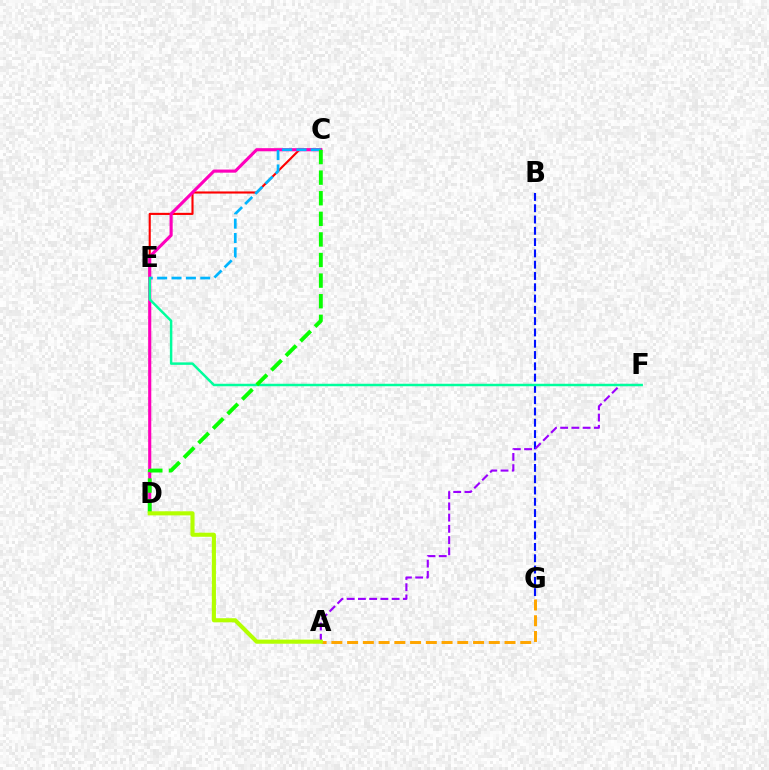{('C', 'E'): [{'color': '#ff0000', 'line_style': 'solid', 'thickness': 1.52}, {'color': '#00b5ff', 'line_style': 'dashed', 'thickness': 1.95}], ('C', 'D'): [{'color': '#ff00bd', 'line_style': 'solid', 'thickness': 2.25}, {'color': '#08ff00', 'line_style': 'dashed', 'thickness': 2.8}], ('B', 'G'): [{'color': '#0010ff', 'line_style': 'dashed', 'thickness': 1.53}], ('A', 'F'): [{'color': '#9b00ff', 'line_style': 'dashed', 'thickness': 1.53}], ('E', 'F'): [{'color': '#00ff9d', 'line_style': 'solid', 'thickness': 1.78}], ('A', 'G'): [{'color': '#ffa500', 'line_style': 'dashed', 'thickness': 2.14}], ('A', 'D'): [{'color': '#b3ff00', 'line_style': 'solid', 'thickness': 2.95}]}